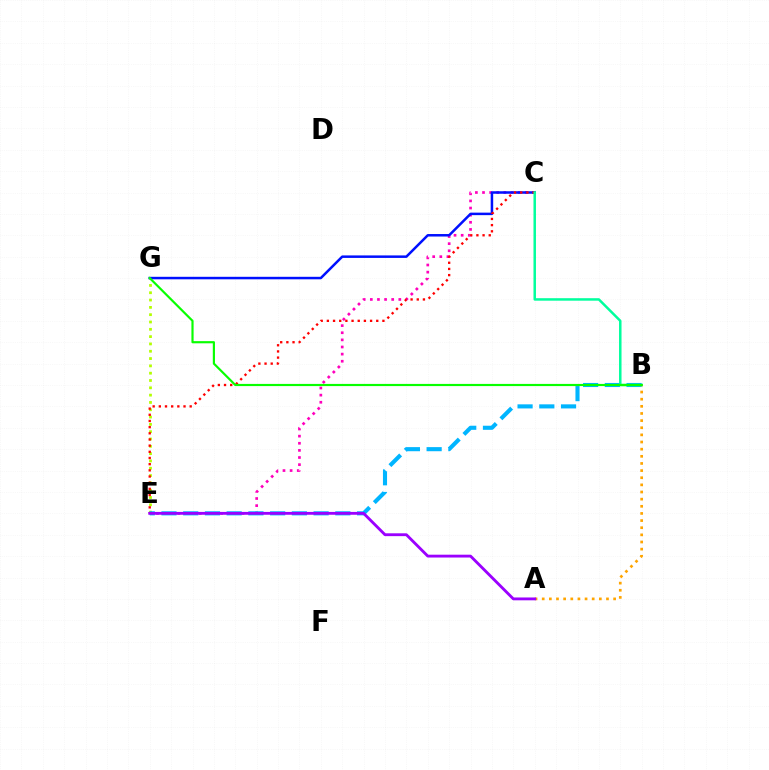{('E', 'G'): [{'color': '#b3ff00', 'line_style': 'dotted', 'thickness': 1.99}], ('C', 'E'): [{'color': '#ff00bd', 'line_style': 'dotted', 'thickness': 1.94}, {'color': '#ff0000', 'line_style': 'dotted', 'thickness': 1.68}], ('C', 'G'): [{'color': '#0010ff', 'line_style': 'solid', 'thickness': 1.8}], ('B', 'E'): [{'color': '#00b5ff', 'line_style': 'dashed', 'thickness': 2.95}], ('B', 'C'): [{'color': '#00ff9d', 'line_style': 'solid', 'thickness': 1.8}], ('A', 'B'): [{'color': '#ffa500', 'line_style': 'dotted', 'thickness': 1.94}], ('A', 'E'): [{'color': '#9b00ff', 'line_style': 'solid', 'thickness': 2.04}], ('B', 'G'): [{'color': '#08ff00', 'line_style': 'solid', 'thickness': 1.57}]}